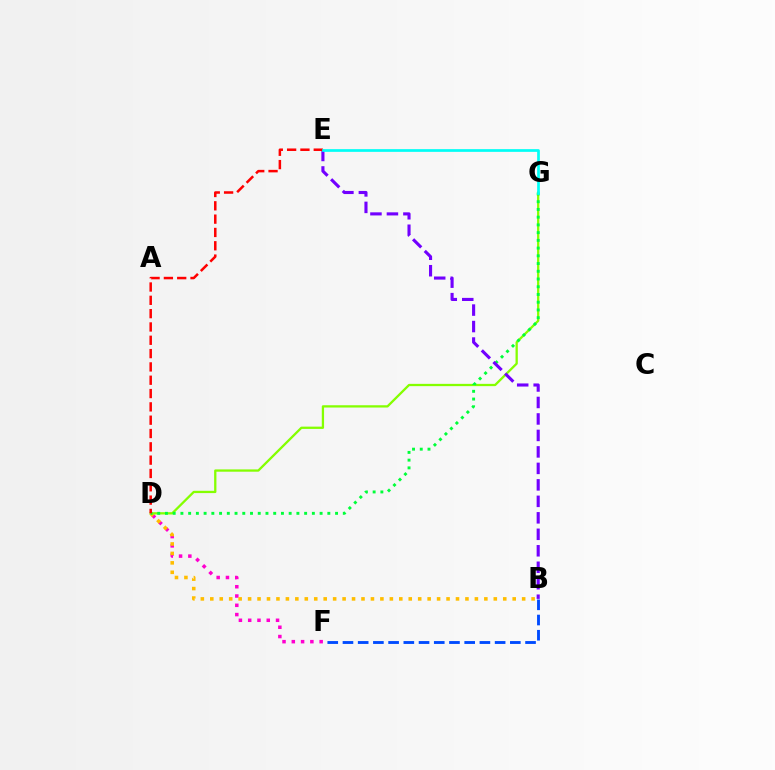{('D', 'F'): [{'color': '#ff00cf', 'line_style': 'dotted', 'thickness': 2.52}], ('B', 'D'): [{'color': '#ffbd00', 'line_style': 'dotted', 'thickness': 2.57}], ('D', 'G'): [{'color': '#84ff00', 'line_style': 'solid', 'thickness': 1.65}, {'color': '#00ff39', 'line_style': 'dotted', 'thickness': 2.1}], ('B', 'E'): [{'color': '#7200ff', 'line_style': 'dashed', 'thickness': 2.24}], ('D', 'E'): [{'color': '#ff0000', 'line_style': 'dashed', 'thickness': 1.81}], ('B', 'F'): [{'color': '#004bff', 'line_style': 'dashed', 'thickness': 2.07}], ('E', 'G'): [{'color': '#00fff6', 'line_style': 'solid', 'thickness': 1.94}]}